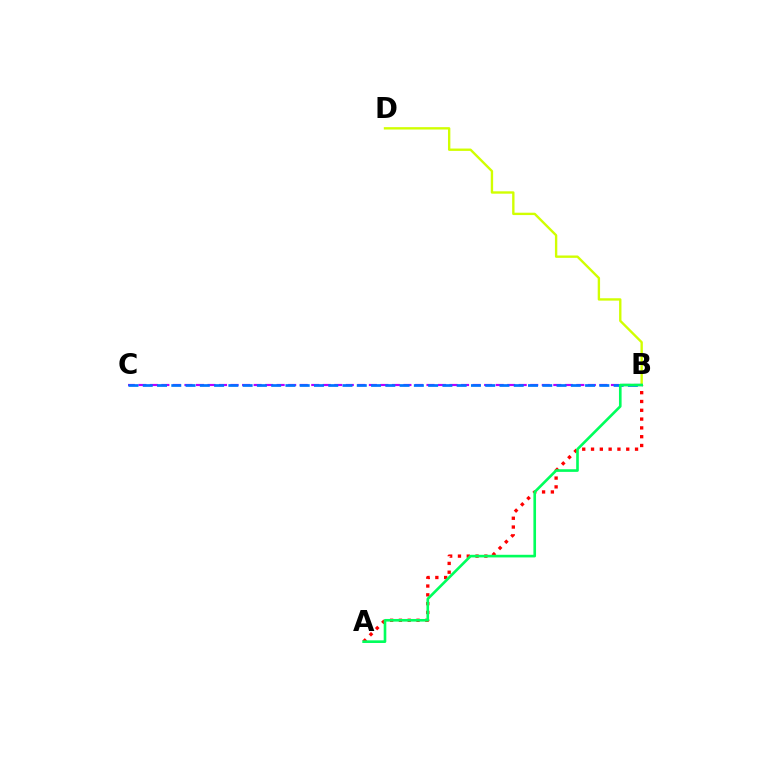{('B', 'D'): [{'color': '#d1ff00', 'line_style': 'solid', 'thickness': 1.71}], ('A', 'B'): [{'color': '#ff0000', 'line_style': 'dotted', 'thickness': 2.39}, {'color': '#00ff5c', 'line_style': 'solid', 'thickness': 1.9}], ('B', 'C'): [{'color': '#b900ff', 'line_style': 'dashed', 'thickness': 1.57}, {'color': '#0074ff', 'line_style': 'dashed', 'thickness': 1.94}]}